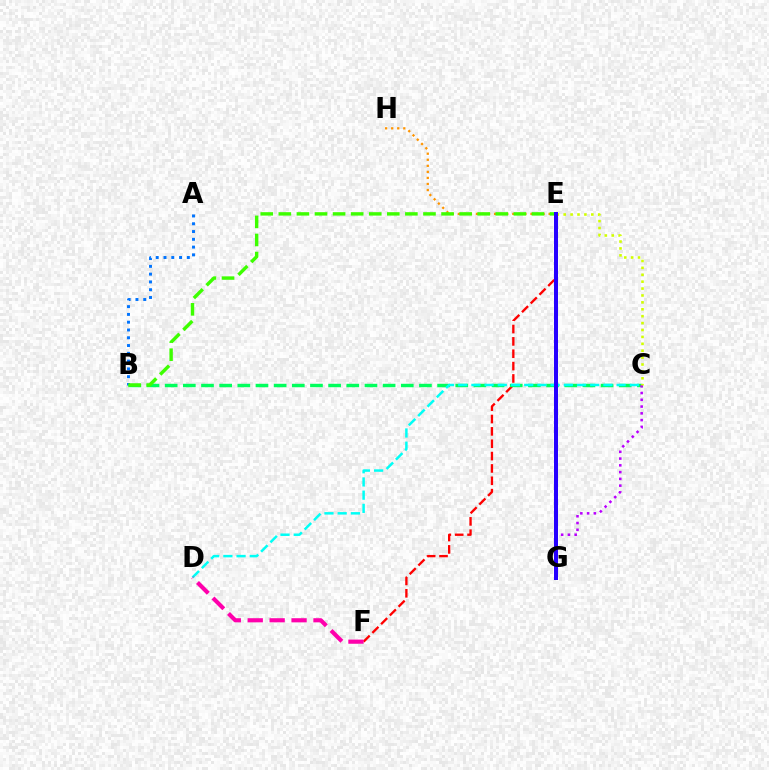{('A', 'B'): [{'color': '#0074ff', 'line_style': 'dotted', 'thickness': 2.11}], ('E', 'F'): [{'color': '#ff0000', 'line_style': 'dashed', 'thickness': 1.68}], ('E', 'H'): [{'color': '#ff9400', 'line_style': 'dotted', 'thickness': 1.64}], ('B', 'C'): [{'color': '#00ff5c', 'line_style': 'dashed', 'thickness': 2.47}], ('C', 'D'): [{'color': '#00fff6', 'line_style': 'dashed', 'thickness': 1.79}], ('C', 'G'): [{'color': '#b900ff', 'line_style': 'dotted', 'thickness': 1.84}], ('D', 'F'): [{'color': '#ff00ac', 'line_style': 'dashed', 'thickness': 2.98}], ('C', 'E'): [{'color': '#d1ff00', 'line_style': 'dotted', 'thickness': 1.88}], ('B', 'E'): [{'color': '#3dff00', 'line_style': 'dashed', 'thickness': 2.46}], ('E', 'G'): [{'color': '#2500ff', 'line_style': 'solid', 'thickness': 2.88}]}